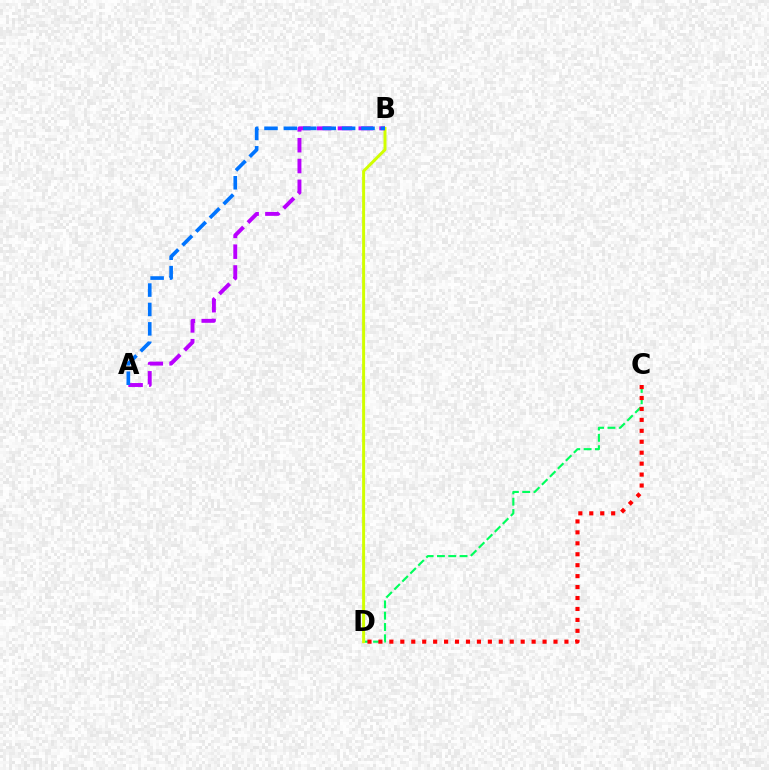{('C', 'D'): [{'color': '#00ff5c', 'line_style': 'dashed', 'thickness': 1.54}, {'color': '#ff0000', 'line_style': 'dotted', 'thickness': 2.97}], ('B', 'D'): [{'color': '#d1ff00', 'line_style': 'solid', 'thickness': 2.14}], ('A', 'B'): [{'color': '#b900ff', 'line_style': 'dashed', 'thickness': 2.83}, {'color': '#0074ff', 'line_style': 'dashed', 'thickness': 2.64}]}